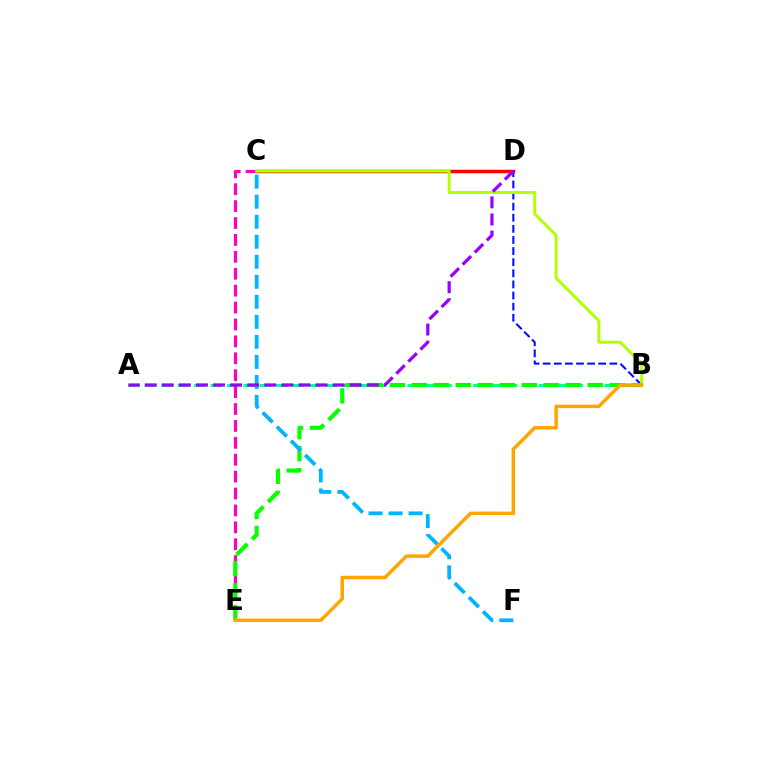{('C', 'D'): [{'color': '#ff0000', 'line_style': 'solid', 'thickness': 2.5}], ('A', 'B'): [{'color': '#00ff9d', 'line_style': 'dashed', 'thickness': 2.23}], ('C', 'E'): [{'color': '#ff00bd', 'line_style': 'dashed', 'thickness': 2.3}], ('B', 'D'): [{'color': '#0010ff', 'line_style': 'dashed', 'thickness': 1.51}], ('B', 'E'): [{'color': '#08ff00', 'line_style': 'dashed', 'thickness': 2.99}, {'color': '#ffa500', 'line_style': 'solid', 'thickness': 2.5}], ('C', 'F'): [{'color': '#00b5ff', 'line_style': 'dashed', 'thickness': 2.72}], ('B', 'C'): [{'color': '#b3ff00', 'line_style': 'solid', 'thickness': 2.12}], ('A', 'D'): [{'color': '#9b00ff', 'line_style': 'dashed', 'thickness': 2.32}]}